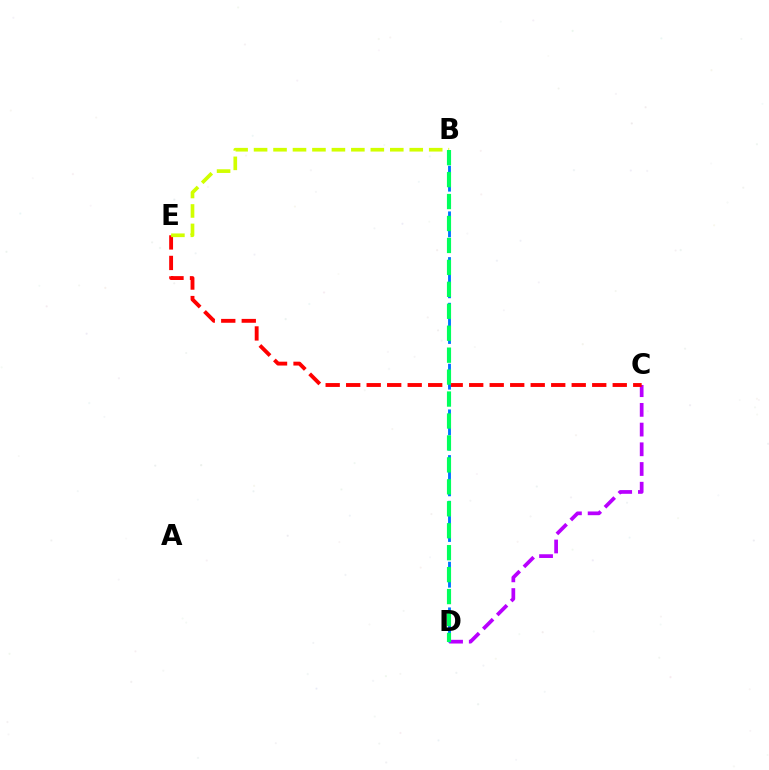{('C', 'D'): [{'color': '#b900ff', 'line_style': 'dashed', 'thickness': 2.68}], ('C', 'E'): [{'color': '#ff0000', 'line_style': 'dashed', 'thickness': 2.79}], ('B', 'D'): [{'color': '#0074ff', 'line_style': 'dashed', 'thickness': 2.07}, {'color': '#00ff5c', 'line_style': 'dashed', 'thickness': 2.98}], ('B', 'E'): [{'color': '#d1ff00', 'line_style': 'dashed', 'thickness': 2.64}]}